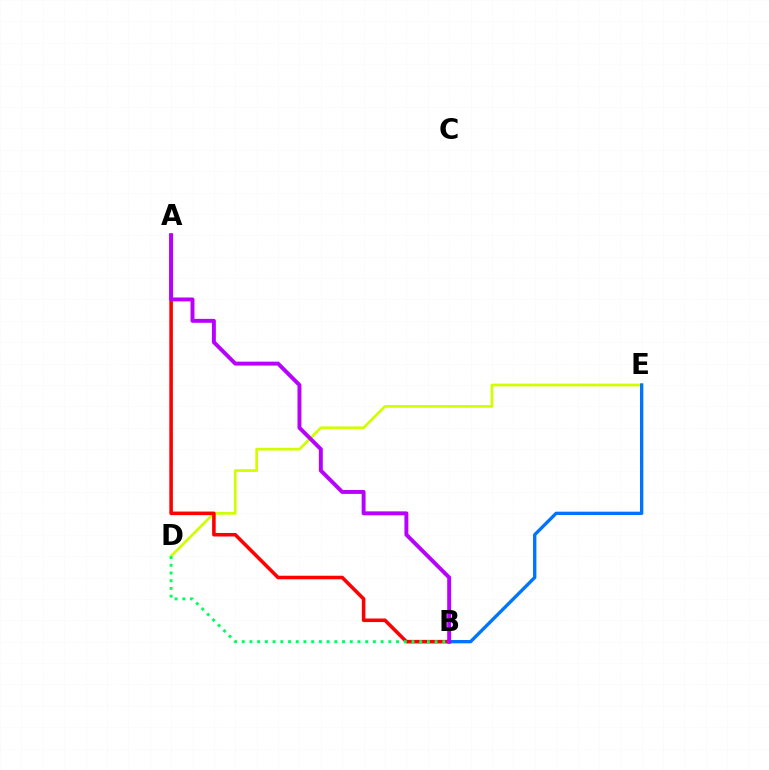{('D', 'E'): [{'color': '#d1ff00', 'line_style': 'solid', 'thickness': 1.96}], ('A', 'B'): [{'color': '#ff0000', 'line_style': 'solid', 'thickness': 2.57}, {'color': '#b900ff', 'line_style': 'solid', 'thickness': 2.83}], ('B', 'E'): [{'color': '#0074ff', 'line_style': 'solid', 'thickness': 2.39}], ('B', 'D'): [{'color': '#00ff5c', 'line_style': 'dotted', 'thickness': 2.1}]}